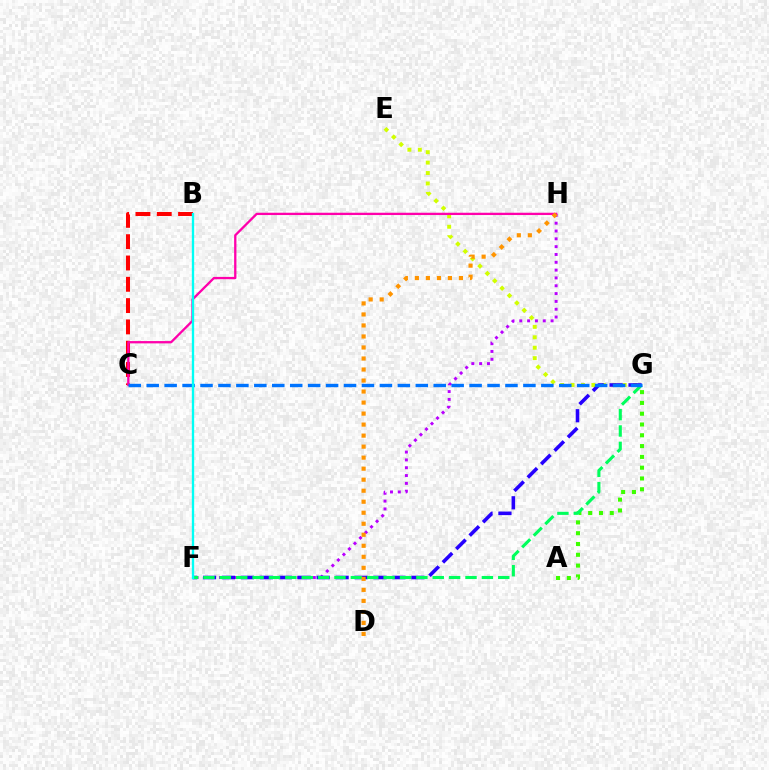{('F', 'H'): [{'color': '#b900ff', 'line_style': 'dotted', 'thickness': 2.13}], ('B', 'C'): [{'color': '#ff0000', 'line_style': 'dashed', 'thickness': 2.89}], ('E', 'G'): [{'color': '#d1ff00', 'line_style': 'dotted', 'thickness': 2.83}], ('A', 'G'): [{'color': '#3dff00', 'line_style': 'dotted', 'thickness': 2.93}], ('C', 'H'): [{'color': '#ff00ac', 'line_style': 'solid', 'thickness': 1.66}], ('F', 'G'): [{'color': '#2500ff', 'line_style': 'dashed', 'thickness': 2.57}, {'color': '#00ff5c', 'line_style': 'dashed', 'thickness': 2.22}], ('D', 'H'): [{'color': '#ff9400', 'line_style': 'dotted', 'thickness': 2.99}], ('C', 'G'): [{'color': '#0074ff', 'line_style': 'dashed', 'thickness': 2.44}], ('B', 'F'): [{'color': '#00fff6', 'line_style': 'solid', 'thickness': 1.68}]}